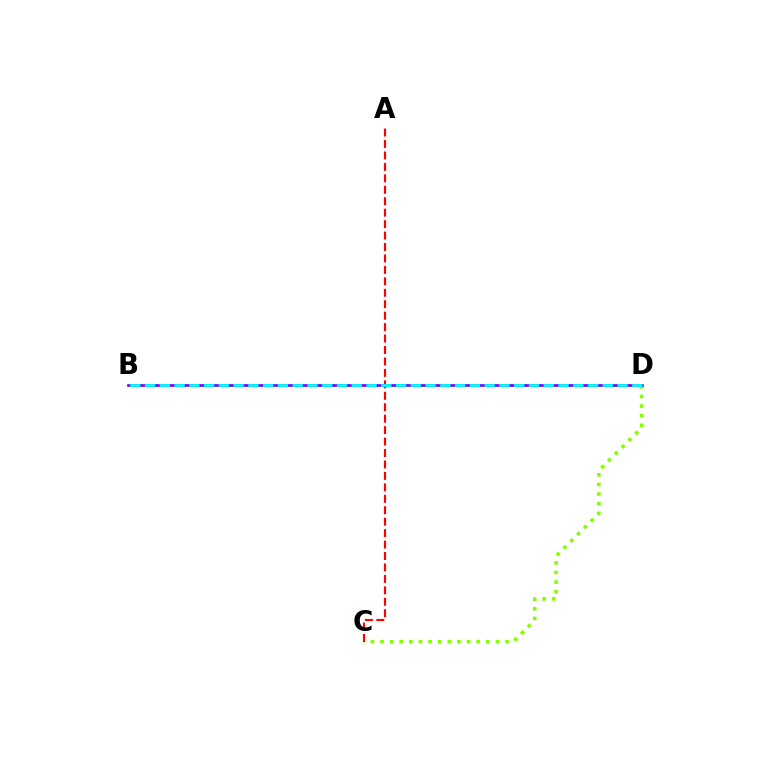{('C', 'D'): [{'color': '#84ff00', 'line_style': 'dotted', 'thickness': 2.61}], ('A', 'C'): [{'color': '#ff0000', 'line_style': 'dashed', 'thickness': 1.55}], ('B', 'D'): [{'color': '#7200ff', 'line_style': 'solid', 'thickness': 1.91}, {'color': '#00fff6', 'line_style': 'dashed', 'thickness': 2.01}]}